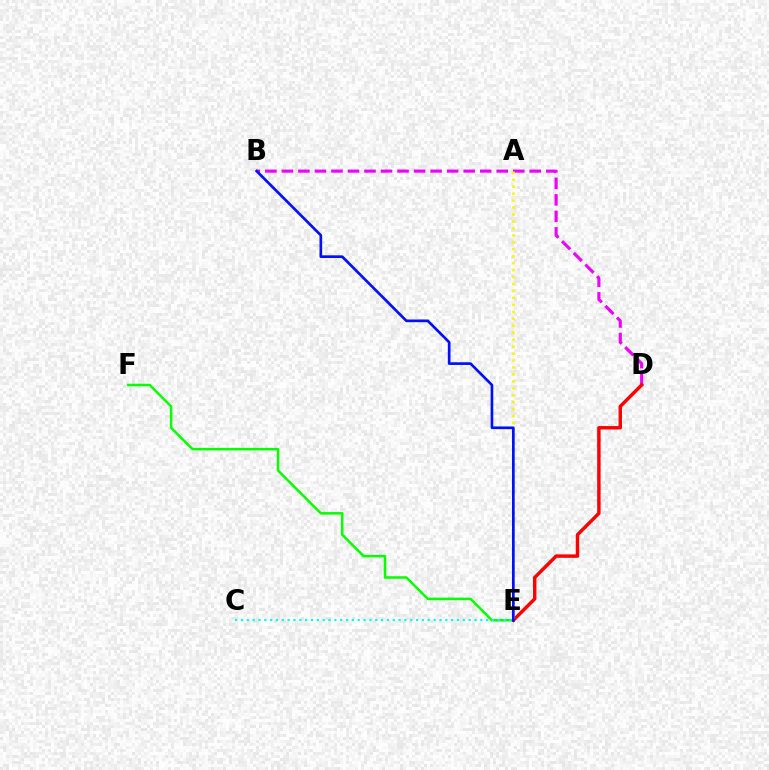{('B', 'D'): [{'color': '#ee00ff', 'line_style': 'dashed', 'thickness': 2.24}], ('E', 'F'): [{'color': '#08ff00', 'line_style': 'solid', 'thickness': 1.82}], ('D', 'E'): [{'color': '#ff0000', 'line_style': 'solid', 'thickness': 2.47}], ('A', 'E'): [{'color': '#fcf500', 'line_style': 'dotted', 'thickness': 1.89}], ('B', 'E'): [{'color': '#0010ff', 'line_style': 'solid', 'thickness': 1.93}], ('C', 'E'): [{'color': '#00fff6', 'line_style': 'dotted', 'thickness': 1.59}]}